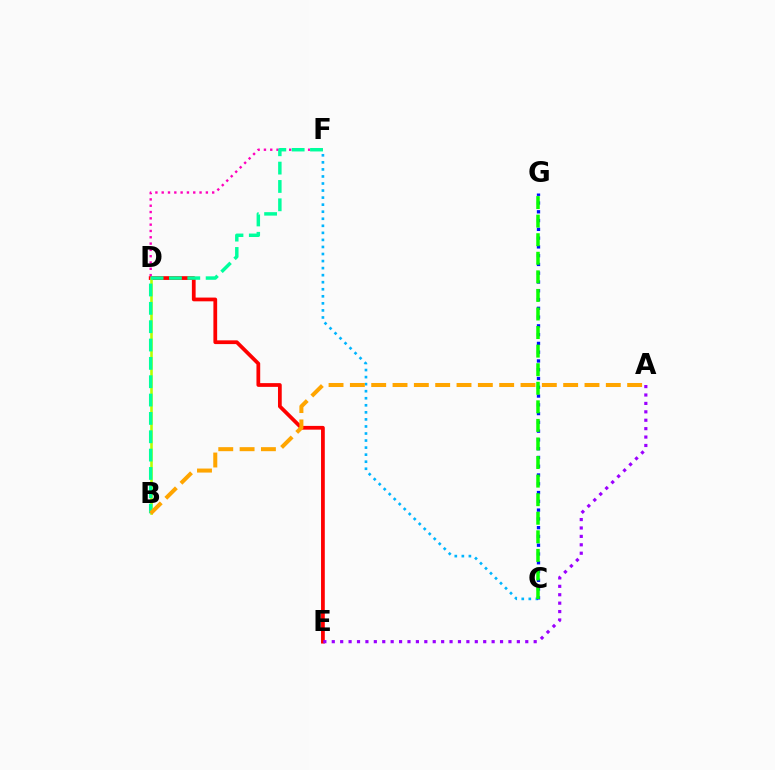{('C', 'F'): [{'color': '#00b5ff', 'line_style': 'dotted', 'thickness': 1.92}], ('D', 'E'): [{'color': '#ff0000', 'line_style': 'solid', 'thickness': 2.7}], ('D', 'F'): [{'color': '#ff00bd', 'line_style': 'dotted', 'thickness': 1.71}], ('B', 'D'): [{'color': '#b3ff00', 'line_style': 'solid', 'thickness': 1.86}], ('B', 'F'): [{'color': '#00ff9d', 'line_style': 'dashed', 'thickness': 2.49}], ('C', 'G'): [{'color': '#0010ff', 'line_style': 'dotted', 'thickness': 2.38}, {'color': '#08ff00', 'line_style': 'dashed', 'thickness': 2.52}], ('A', 'E'): [{'color': '#9b00ff', 'line_style': 'dotted', 'thickness': 2.29}], ('A', 'B'): [{'color': '#ffa500', 'line_style': 'dashed', 'thickness': 2.9}]}